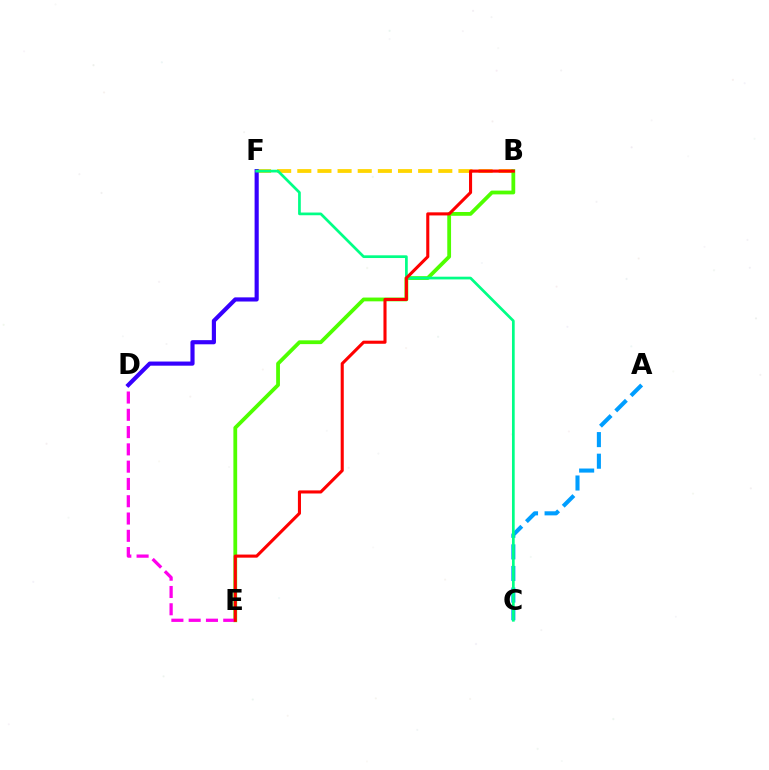{('B', 'F'): [{'color': '#ffd500', 'line_style': 'dashed', 'thickness': 2.74}], ('B', 'E'): [{'color': '#4fff00', 'line_style': 'solid', 'thickness': 2.72}, {'color': '#ff0000', 'line_style': 'solid', 'thickness': 2.22}], ('D', 'E'): [{'color': '#ff00ed', 'line_style': 'dashed', 'thickness': 2.35}], ('A', 'C'): [{'color': '#009eff', 'line_style': 'dashed', 'thickness': 2.93}], ('D', 'F'): [{'color': '#3700ff', 'line_style': 'solid', 'thickness': 2.99}], ('C', 'F'): [{'color': '#00ff86', 'line_style': 'solid', 'thickness': 1.96}]}